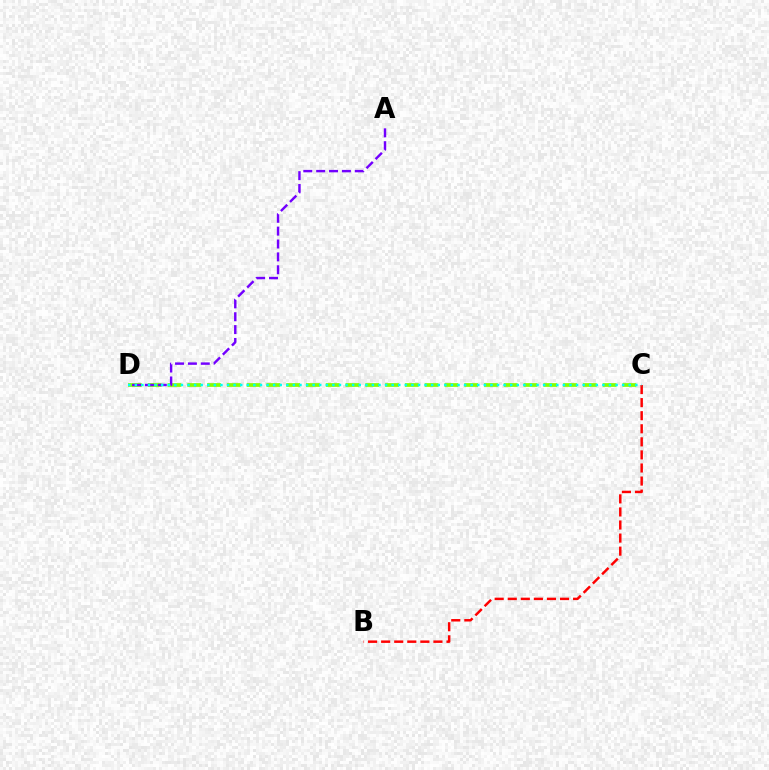{('C', 'D'): [{'color': '#84ff00', 'line_style': 'dashed', 'thickness': 2.69}, {'color': '#00fff6', 'line_style': 'dotted', 'thickness': 1.79}], ('A', 'D'): [{'color': '#7200ff', 'line_style': 'dashed', 'thickness': 1.75}], ('B', 'C'): [{'color': '#ff0000', 'line_style': 'dashed', 'thickness': 1.78}]}